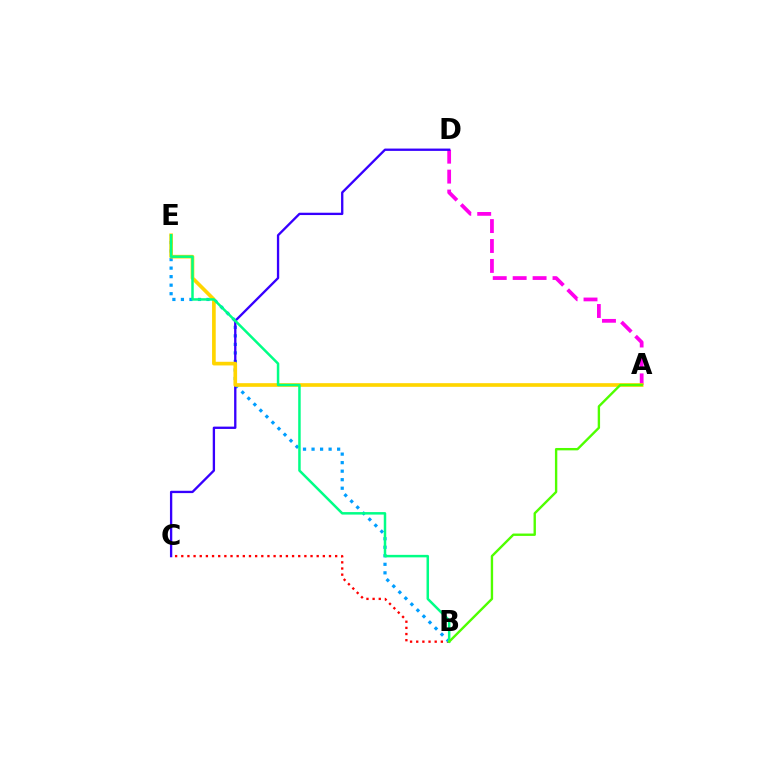{('B', 'C'): [{'color': '#ff0000', 'line_style': 'dotted', 'thickness': 1.67}], ('B', 'E'): [{'color': '#009eff', 'line_style': 'dotted', 'thickness': 2.32}, {'color': '#00ff86', 'line_style': 'solid', 'thickness': 1.8}], ('A', 'D'): [{'color': '#ff00ed', 'line_style': 'dashed', 'thickness': 2.71}], ('C', 'D'): [{'color': '#3700ff', 'line_style': 'solid', 'thickness': 1.67}], ('A', 'E'): [{'color': '#ffd500', 'line_style': 'solid', 'thickness': 2.64}], ('A', 'B'): [{'color': '#4fff00', 'line_style': 'solid', 'thickness': 1.71}]}